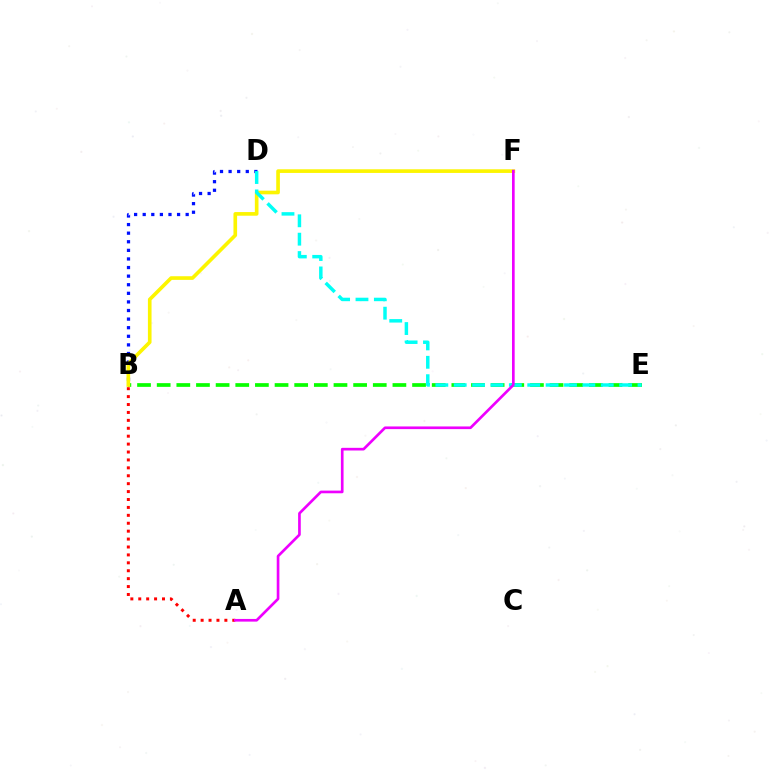{('B', 'E'): [{'color': '#08ff00', 'line_style': 'dashed', 'thickness': 2.67}], ('B', 'D'): [{'color': '#0010ff', 'line_style': 'dotted', 'thickness': 2.33}], ('B', 'F'): [{'color': '#fcf500', 'line_style': 'solid', 'thickness': 2.62}], ('D', 'E'): [{'color': '#00fff6', 'line_style': 'dashed', 'thickness': 2.5}], ('A', 'B'): [{'color': '#ff0000', 'line_style': 'dotted', 'thickness': 2.15}], ('A', 'F'): [{'color': '#ee00ff', 'line_style': 'solid', 'thickness': 1.92}]}